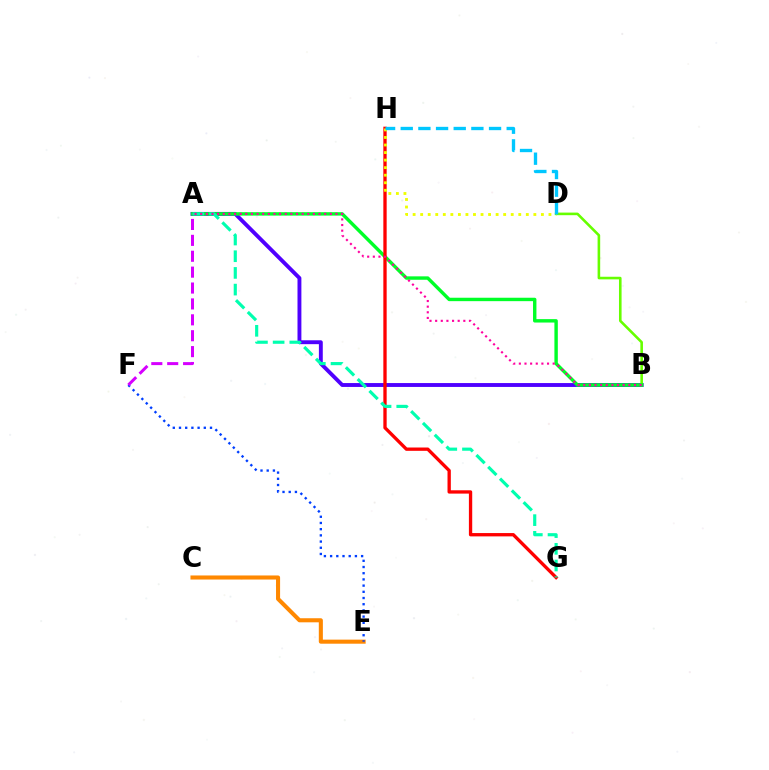{('C', 'E'): [{'color': '#ff8800', 'line_style': 'solid', 'thickness': 2.93}], ('A', 'B'): [{'color': '#4f00ff', 'line_style': 'solid', 'thickness': 2.8}, {'color': '#00ff27', 'line_style': 'solid', 'thickness': 2.46}, {'color': '#ff00a0', 'line_style': 'dotted', 'thickness': 1.53}], ('B', 'D'): [{'color': '#66ff00', 'line_style': 'solid', 'thickness': 1.87}], ('G', 'H'): [{'color': '#ff0000', 'line_style': 'solid', 'thickness': 2.39}], ('A', 'G'): [{'color': '#00ffaf', 'line_style': 'dashed', 'thickness': 2.27}], ('D', 'H'): [{'color': '#eeff00', 'line_style': 'dotted', 'thickness': 2.05}, {'color': '#00c7ff', 'line_style': 'dashed', 'thickness': 2.4}], ('E', 'F'): [{'color': '#003fff', 'line_style': 'dotted', 'thickness': 1.68}], ('A', 'F'): [{'color': '#d600ff', 'line_style': 'dashed', 'thickness': 2.16}]}